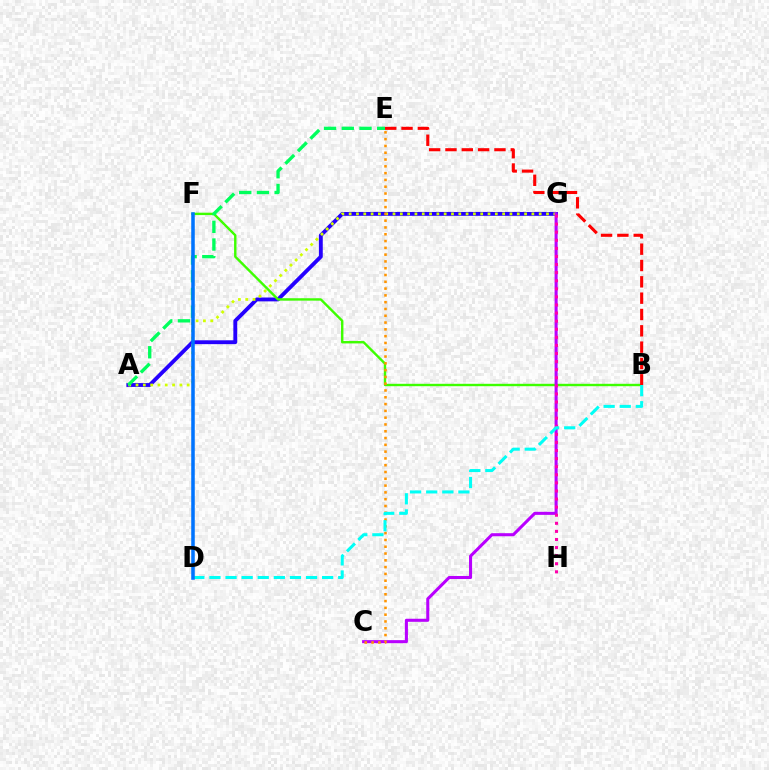{('A', 'G'): [{'color': '#2500ff', 'line_style': 'solid', 'thickness': 2.77}, {'color': '#d1ff00', 'line_style': 'dotted', 'thickness': 1.99}], ('B', 'F'): [{'color': '#3dff00', 'line_style': 'solid', 'thickness': 1.73}], ('C', 'G'): [{'color': '#b900ff', 'line_style': 'solid', 'thickness': 2.2}], ('B', 'E'): [{'color': '#ff0000', 'line_style': 'dashed', 'thickness': 2.22}], ('G', 'H'): [{'color': '#ff00ac', 'line_style': 'dotted', 'thickness': 2.2}], ('C', 'E'): [{'color': '#ff9400', 'line_style': 'dotted', 'thickness': 1.85}], ('A', 'E'): [{'color': '#00ff5c', 'line_style': 'dashed', 'thickness': 2.41}], ('B', 'D'): [{'color': '#00fff6', 'line_style': 'dashed', 'thickness': 2.19}], ('D', 'F'): [{'color': '#0074ff', 'line_style': 'solid', 'thickness': 2.54}]}